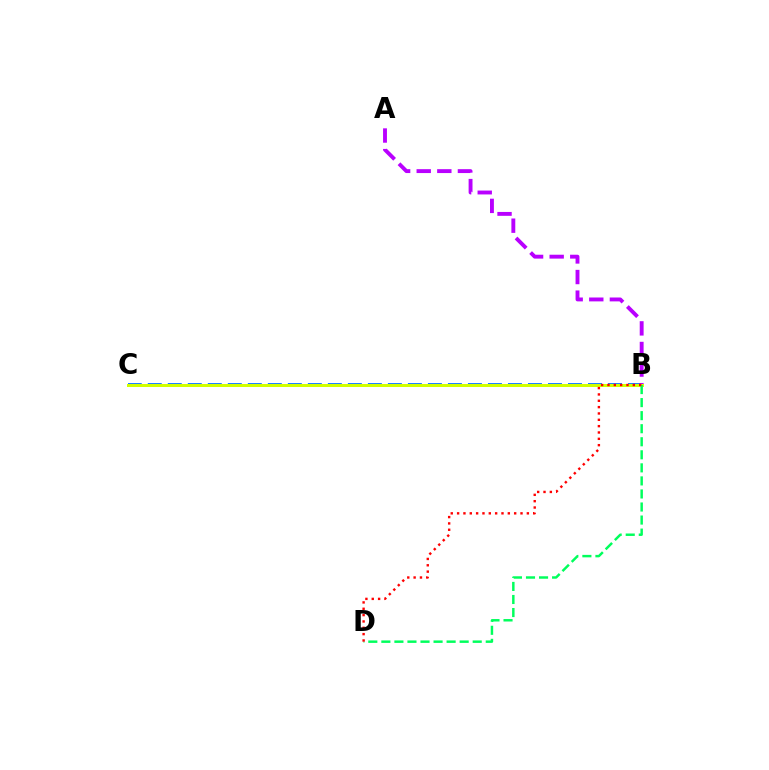{('B', 'C'): [{'color': '#0074ff', 'line_style': 'dashed', 'thickness': 2.72}, {'color': '#d1ff00', 'line_style': 'solid', 'thickness': 2.15}], ('A', 'B'): [{'color': '#b900ff', 'line_style': 'dashed', 'thickness': 2.8}], ('B', 'D'): [{'color': '#00ff5c', 'line_style': 'dashed', 'thickness': 1.77}, {'color': '#ff0000', 'line_style': 'dotted', 'thickness': 1.72}]}